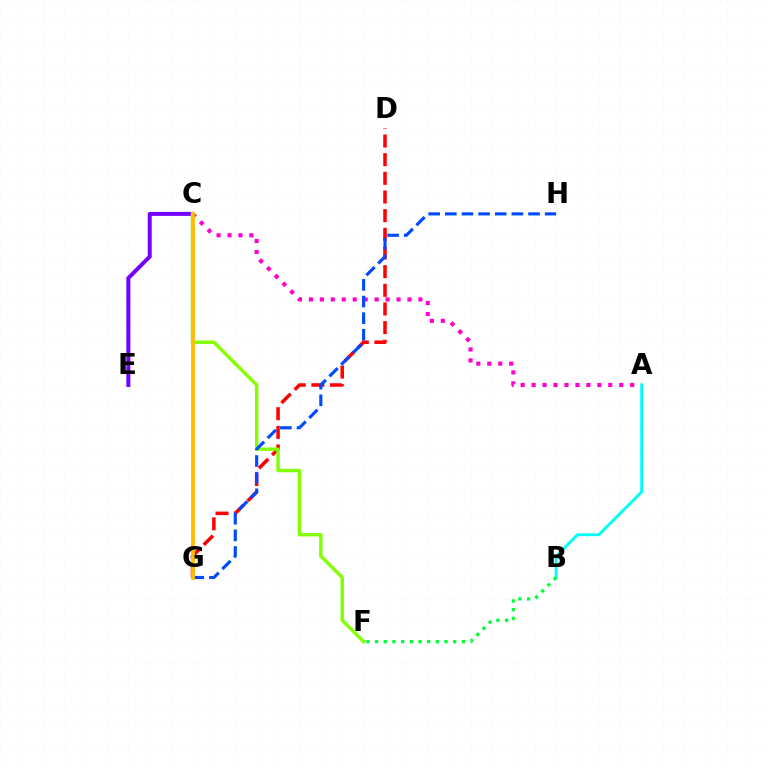{('A', 'C'): [{'color': '#ff00cf', 'line_style': 'dotted', 'thickness': 2.98}], ('C', 'E'): [{'color': '#7200ff', 'line_style': 'solid', 'thickness': 2.86}], ('D', 'G'): [{'color': '#ff0000', 'line_style': 'dashed', 'thickness': 2.54}], ('C', 'F'): [{'color': '#84ff00', 'line_style': 'solid', 'thickness': 2.46}], ('G', 'H'): [{'color': '#004bff', 'line_style': 'dashed', 'thickness': 2.26}], ('C', 'G'): [{'color': '#ffbd00', 'line_style': 'solid', 'thickness': 2.72}], ('A', 'B'): [{'color': '#00fff6', 'line_style': 'solid', 'thickness': 2.07}], ('B', 'F'): [{'color': '#00ff39', 'line_style': 'dotted', 'thickness': 2.36}]}